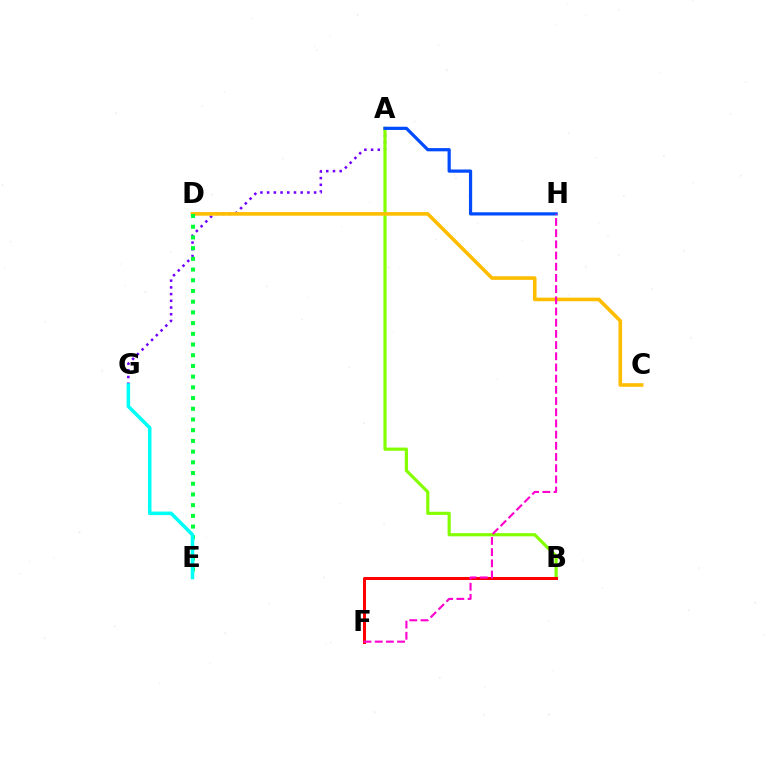{('A', 'G'): [{'color': '#7200ff', 'line_style': 'dotted', 'thickness': 1.82}], ('A', 'B'): [{'color': '#84ff00', 'line_style': 'solid', 'thickness': 2.29}], ('C', 'D'): [{'color': '#ffbd00', 'line_style': 'solid', 'thickness': 2.59}], ('B', 'F'): [{'color': '#ff0000', 'line_style': 'solid', 'thickness': 2.17}], ('A', 'H'): [{'color': '#004bff', 'line_style': 'solid', 'thickness': 2.32}], ('F', 'H'): [{'color': '#ff00cf', 'line_style': 'dashed', 'thickness': 1.52}], ('D', 'E'): [{'color': '#00ff39', 'line_style': 'dotted', 'thickness': 2.91}], ('E', 'G'): [{'color': '#00fff6', 'line_style': 'solid', 'thickness': 2.56}]}